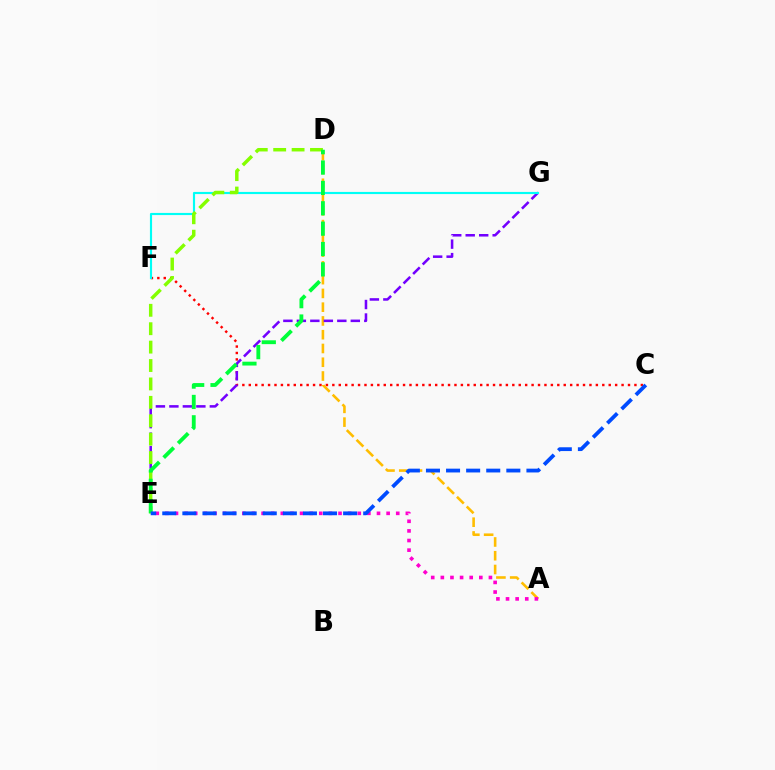{('C', 'F'): [{'color': '#ff0000', 'line_style': 'dotted', 'thickness': 1.75}], ('A', 'D'): [{'color': '#ffbd00', 'line_style': 'dashed', 'thickness': 1.87}], ('E', 'G'): [{'color': '#7200ff', 'line_style': 'dashed', 'thickness': 1.83}], ('F', 'G'): [{'color': '#00fff6', 'line_style': 'solid', 'thickness': 1.55}], ('D', 'E'): [{'color': '#84ff00', 'line_style': 'dashed', 'thickness': 2.5}, {'color': '#00ff39', 'line_style': 'dashed', 'thickness': 2.77}], ('A', 'E'): [{'color': '#ff00cf', 'line_style': 'dotted', 'thickness': 2.61}], ('C', 'E'): [{'color': '#004bff', 'line_style': 'dashed', 'thickness': 2.73}]}